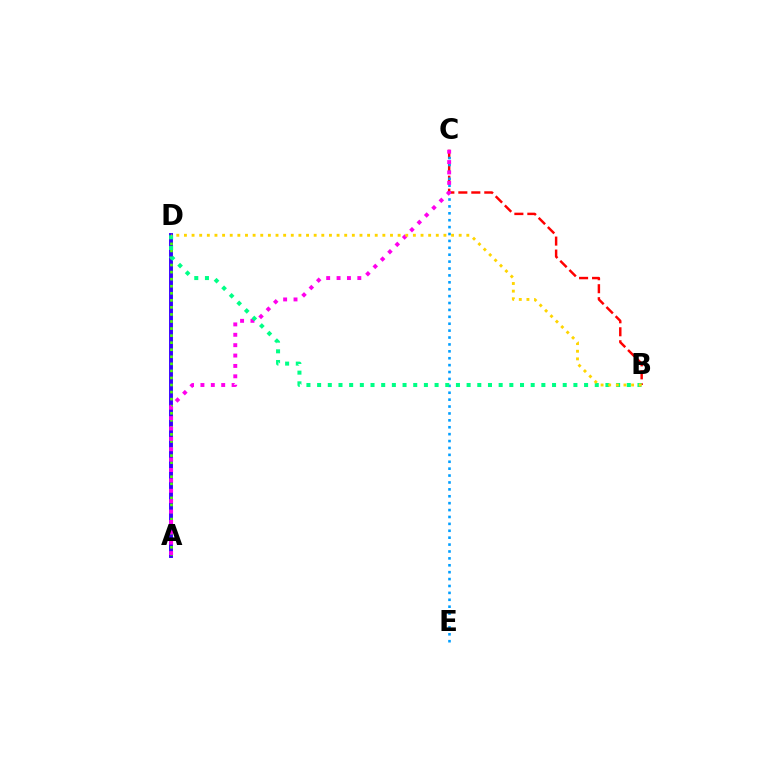{('A', 'D'): [{'color': '#3700ff', 'line_style': 'solid', 'thickness': 2.81}, {'color': '#4fff00', 'line_style': 'dotted', 'thickness': 1.92}], ('B', 'C'): [{'color': '#ff0000', 'line_style': 'dashed', 'thickness': 1.76}], ('C', 'E'): [{'color': '#009eff', 'line_style': 'dotted', 'thickness': 1.88}], ('A', 'C'): [{'color': '#ff00ed', 'line_style': 'dotted', 'thickness': 2.82}], ('B', 'D'): [{'color': '#00ff86', 'line_style': 'dotted', 'thickness': 2.9}, {'color': '#ffd500', 'line_style': 'dotted', 'thickness': 2.07}]}